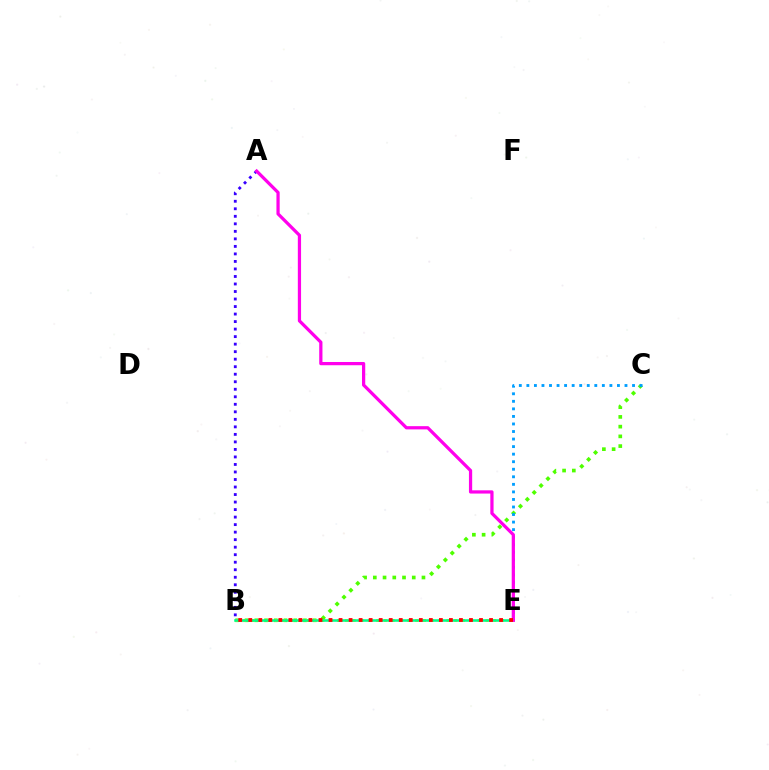{('B', 'C'): [{'color': '#4fff00', 'line_style': 'dotted', 'thickness': 2.64}], ('B', 'E'): [{'color': '#ffd500', 'line_style': 'dotted', 'thickness': 2.12}, {'color': '#00ff86', 'line_style': 'solid', 'thickness': 1.84}, {'color': '#ff0000', 'line_style': 'dotted', 'thickness': 2.73}], ('A', 'B'): [{'color': '#3700ff', 'line_style': 'dotted', 'thickness': 2.04}], ('C', 'E'): [{'color': '#009eff', 'line_style': 'dotted', 'thickness': 2.05}], ('A', 'E'): [{'color': '#ff00ed', 'line_style': 'solid', 'thickness': 2.33}]}